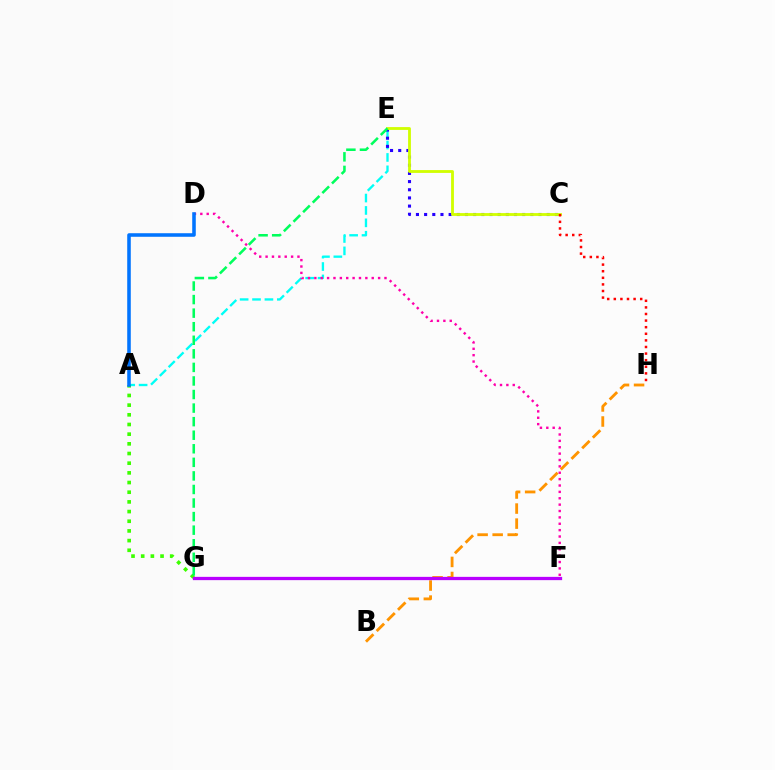{('A', 'E'): [{'color': '#00fff6', 'line_style': 'dashed', 'thickness': 1.68}], ('D', 'F'): [{'color': '#ff00ac', 'line_style': 'dotted', 'thickness': 1.73}], ('B', 'H'): [{'color': '#ff9400', 'line_style': 'dashed', 'thickness': 2.04}], ('C', 'E'): [{'color': '#2500ff', 'line_style': 'dotted', 'thickness': 2.22}, {'color': '#d1ff00', 'line_style': 'solid', 'thickness': 2.03}], ('A', 'G'): [{'color': '#3dff00', 'line_style': 'dotted', 'thickness': 2.63}], ('E', 'G'): [{'color': '#00ff5c', 'line_style': 'dashed', 'thickness': 1.84}], ('A', 'D'): [{'color': '#0074ff', 'line_style': 'solid', 'thickness': 2.56}], ('F', 'G'): [{'color': '#b900ff', 'line_style': 'solid', 'thickness': 2.35}], ('C', 'H'): [{'color': '#ff0000', 'line_style': 'dotted', 'thickness': 1.79}]}